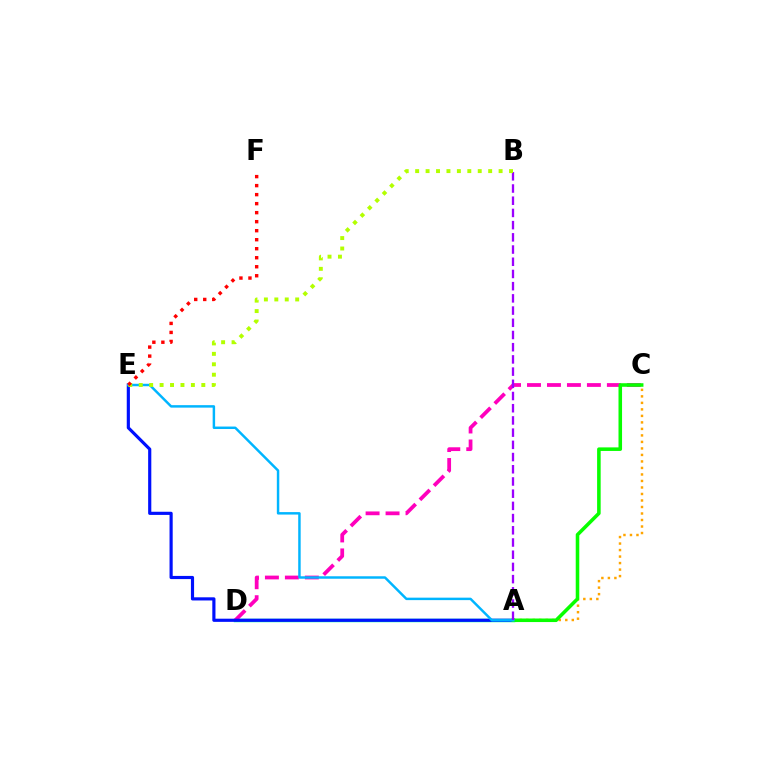{('A', 'D'): [{'color': '#00ff9d', 'line_style': 'solid', 'thickness': 2.49}], ('C', 'D'): [{'color': '#ff00bd', 'line_style': 'dashed', 'thickness': 2.71}], ('A', 'C'): [{'color': '#ffa500', 'line_style': 'dotted', 'thickness': 1.77}, {'color': '#08ff00', 'line_style': 'solid', 'thickness': 2.56}], ('A', 'E'): [{'color': '#0010ff', 'line_style': 'solid', 'thickness': 2.28}, {'color': '#00b5ff', 'line_style': 'solid', 'thickness': 1.77}], ('A', 'B'): [{'color': '#9b00ff', 'line_style': 'dashed', 'thickness': 1.66}], ('B', 'E'): [{'color': '#b3ff00', 'line_style': 'dotted', 'thickness': 2.83}], ('E', 'F'): [{'color': '#ff0000', 'line_style': 'dotted', 'thickness': 2.45}]}